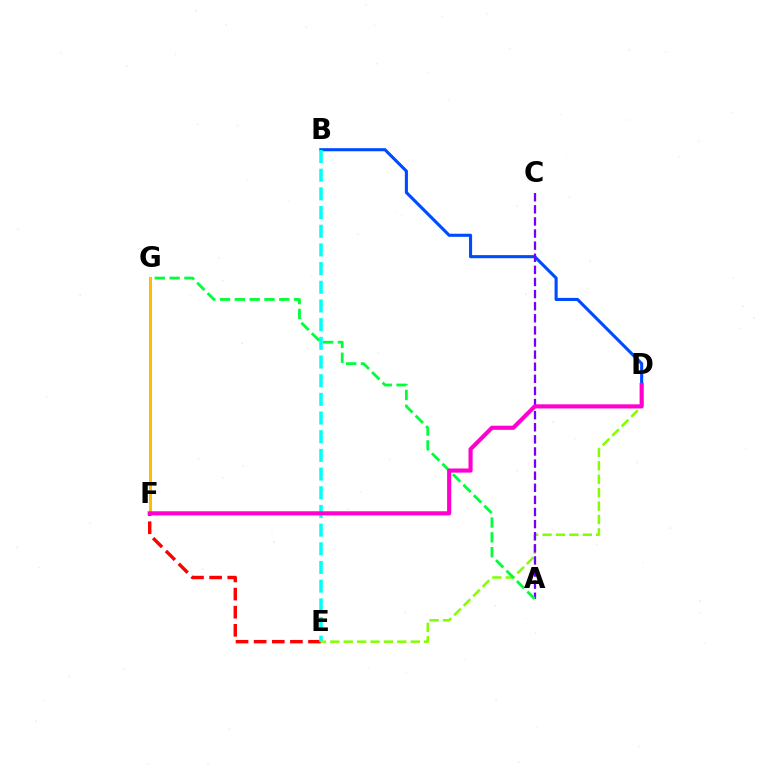{('B', 'D'): [{'color': '#004bff', 'line_style': 'solid', 'thickness': 2.23}], ('E', 'F'): [{'color': '#ff0000', 'line_style': 'dashed', 'thickness': 2.46}], ('B', 'E'): [{'color': '#00fff6', 'line_style': 'dashed', 'thickness': 2.54}], ('D', 'E'): [{'color': '#84ff00', 'line_style': 'dashed', 'thickness': 1.82}], ('A', 'C'): [{'color': '#7200ff', 'line_style': 'dashed', 'thickness': 1.64}], ('A', 'G'): [{'color': '#00ff39', 'line_style': 'dashed', 'thickness': 2.01}], ('F', 'G'): [{'color': '#ffbd00', 'line_style': 'solid', 'thickness': 2.15}], ('D', 'F'): [{'color': '#ff00cf', 'line_style': 'solid', 'thickness': 2.98}]}